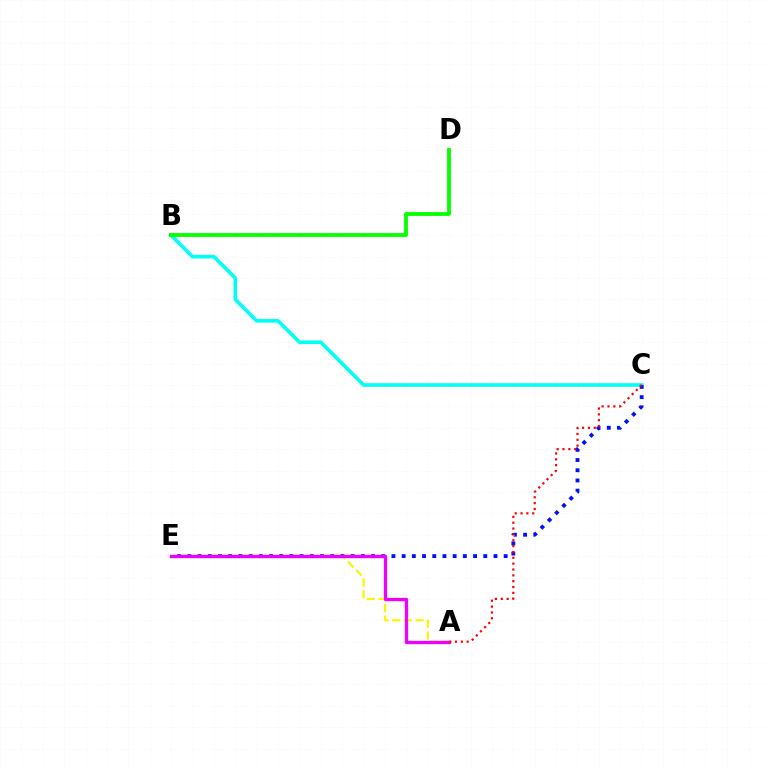{('B', 'C'): [{'color': '#00fff6', 'line_style': 'solid', 'thickness': 2.6}], ('C', 'E'): [{'color': '#0010ff', 'line_style': 'dotted', 'thickness': 2.77}], ('A', 'E'): [{'color': '#fcf500', 'line_style': 'dashed', 'thickness': 1.59}, {'color': '#ee00ff', 'line_style': 'solid', 'thickness': 2.38}], ('B', 'D'): [{'color': '#08ff00', 'line_style': 'solid', 'thickness': 2.77}], ('A', 'C'): [{'color': '#ff0000', 'line_style': 'dotted', 'thickness': 1.59}]}